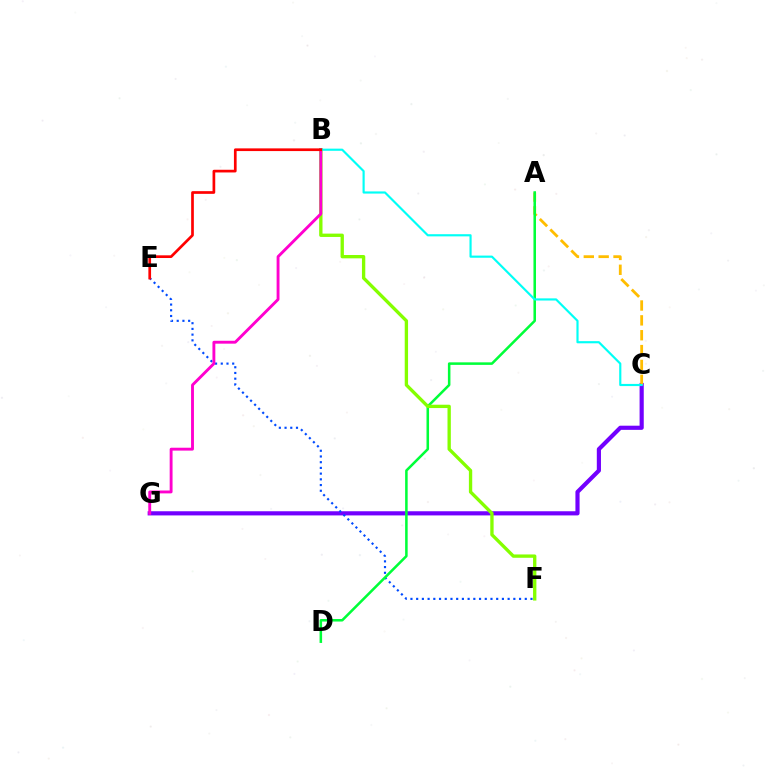{('C', 'G'): [{'color': '#7200ff', 'line_style': 'solid', 'thickness': 3.0}], ('E', 'F'): [{'color': '#004bff', 'line_style': 'dotted', 'thickness': 1.55}], ('A', 'C'): [{'color': '#ffbd00', 'line_style': 'dashed', 'thickness': 2.02}], ('A', 'D'): [{'color': '#00ff39', 'line_style': 'solid', 'thickness': 1.83}], ('B', 'F'): [{'color': '#84ff00', 'line_style': 'solid', 'thickness': 2.4}], ('B', 'G'): [{'color': '#ff00cf', 'line_style': 'solid', 'thickness': 2.07}], ('B', 'C'): [{'color': '#00fff6', 'line_style': 'solid', 'thickness': 1.56}], ('B', 'E'): [{'color': '#ff0000', 'line_style': 'solid', 'thickness': 1.94}]}